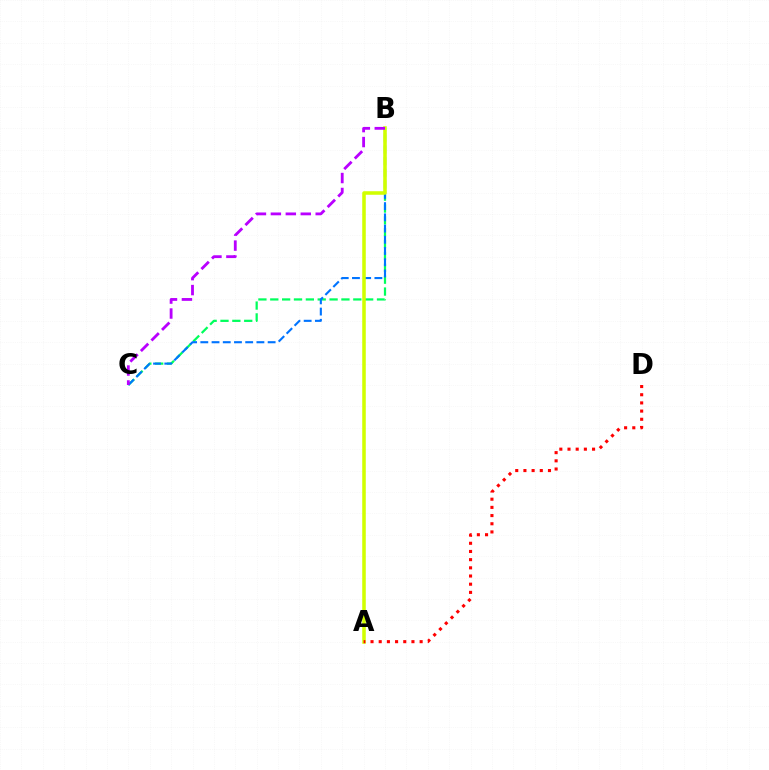{('B', 'C'): [{'color': '#00ff5c', 'line_style': 'dashed', 'thickness': 1.61}, {'color': '#0074ff', 'line_style': 'dashed', 'thickness': 1.52}, {'color': '#b900ff', 'line_style': 'dashed', 'thickness': 2.03}], ('A', 'B'): [{'color': '#d1ff00', 'line_style': 'solid', 'thickness': 2.56}], ('A', 'D'): [{'color': '#ff0000', 'line_style': 'dotted', 'thickness': 2.22}]}